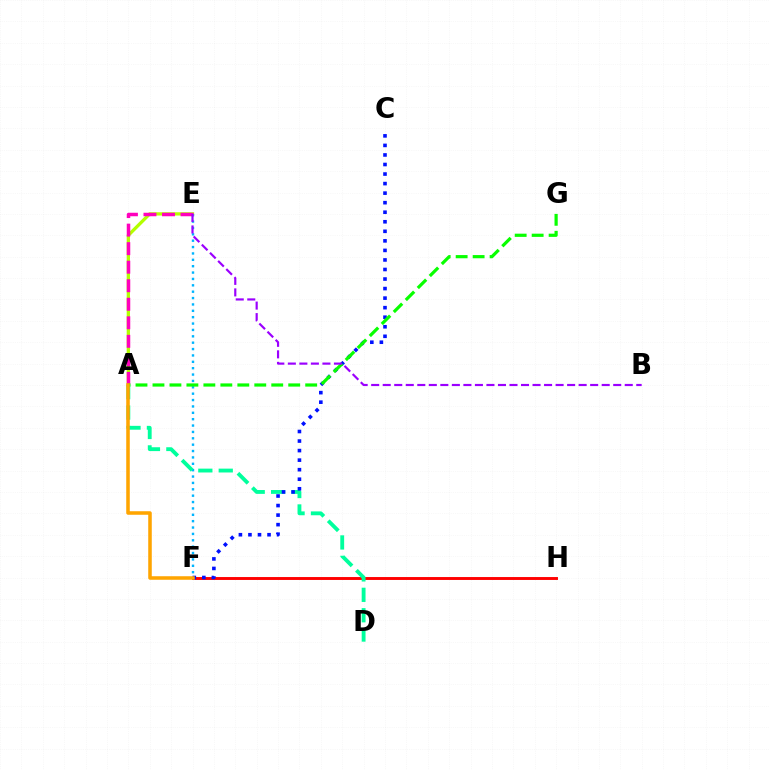{('A', 'E'): [{'color': '#b3ff00', 'line_style': 'solid', 'thickness': 2.37}, {'color': '#ff00bd', 'line_style': 'dashed', 'thickness': 2.52}], ('E', 'F'): [{'color': '#00b5ff', 'line_style': 'dotted', 'thickness': 1.73}], ('F', 'H'): [{'color': '#ff0000', 'line_style': 'solid', 'thickness': 2.09}], ('A', 'D'): [{'color': '#00ff9d', 'line_style': 'dashed', 'thickness': 2.77}], ('C', 'F'): [{'color': '#0010ff', 'line_style': 'dotted', 'thickness': 2.59}], ('A', 'G'): [{'color': '#08ff00', 'line_style': 'dashed', 'thickness': 2.31}], ('B', 'E'): [{'color': '#9b00ff', 'line_style': 'dashed', 'thickness': 1.57}], ('A', 'F'): [{'color': '#ffa500', 'line_style': 'solid', 'thickness': 2.55}]}